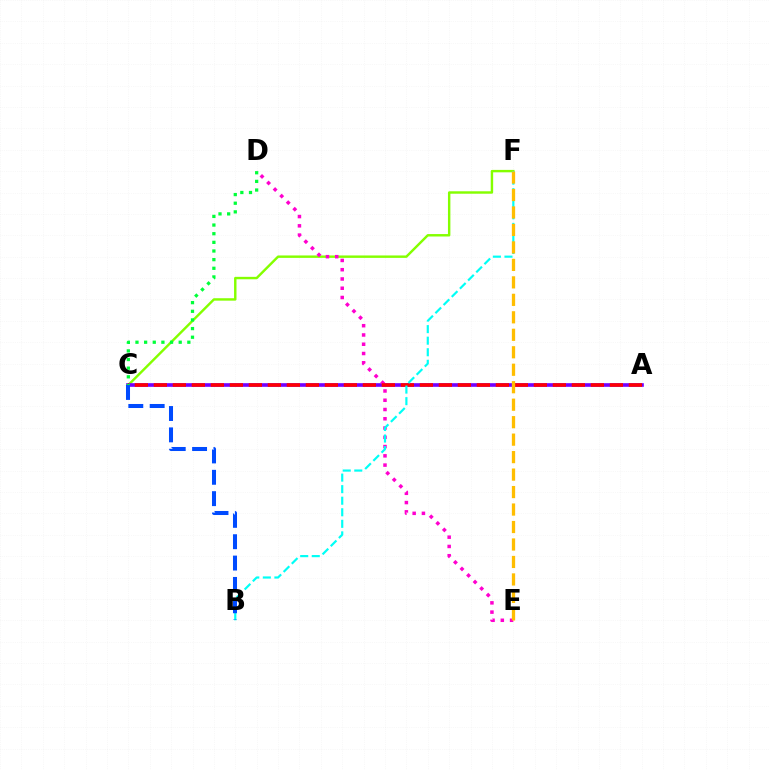{('C', 'F'): [{'color': '#84ff00', 'line_style': 'solid', 'thickness': 1.75}], ('A', 'C'): [{'color': '#7200ff', 'line_style': 'solid', 'thickness': 2.62}, {'color': '#ff0000', 'line_style': 'dashed', 'thickness': 2.58}], ('D', 'E'): [{'color': '#ff00cf', 'line_style': 'dotted', 'thickness': 2.52}], ('B', 'F'): [{'color': '#00fff6', 'line_style': 'dashed', 'thickness': 1.57}], ('C', 'D'): [{'color': '#00ff39', 'line_style': 'dotted', 'thickness': 2.35}], ('E', 'F'): [{'color': '#ffbd00', 'line_style': 'dashed', 'thickness': 2.37}], ('B', 'C'): [{'color': '#004bff', 'line_style': 'dashed', 'thickness': 2.9}]}